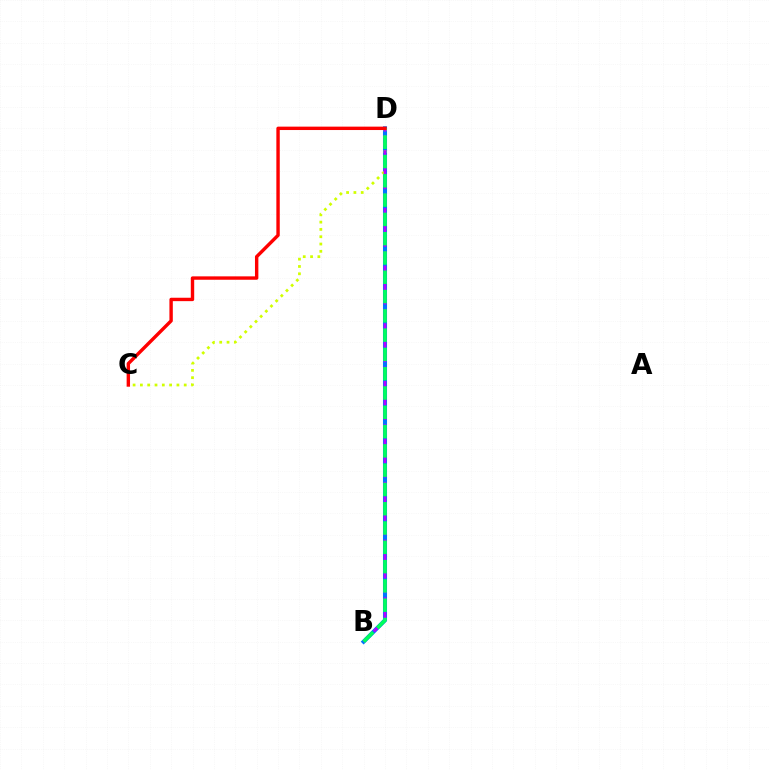{('B', 'D'): [{'color': '#0074ff', 'line_style': 'solid', 'thickness': 2.92}, {'color': '#b900ff', 'line_style': 'dashed', 'thickness': 1.96}, {'color': '#00ff5c', 'line_style': 'dashed', 'thickness': 2.62}], ('C', 'D'): [{'color': '#d1ff00', 'line_style': 'dotted', 'thickness': 1.98}, {'color': '#ff0000', 'line_style': 'solid', 'thickness': 2.45}]}